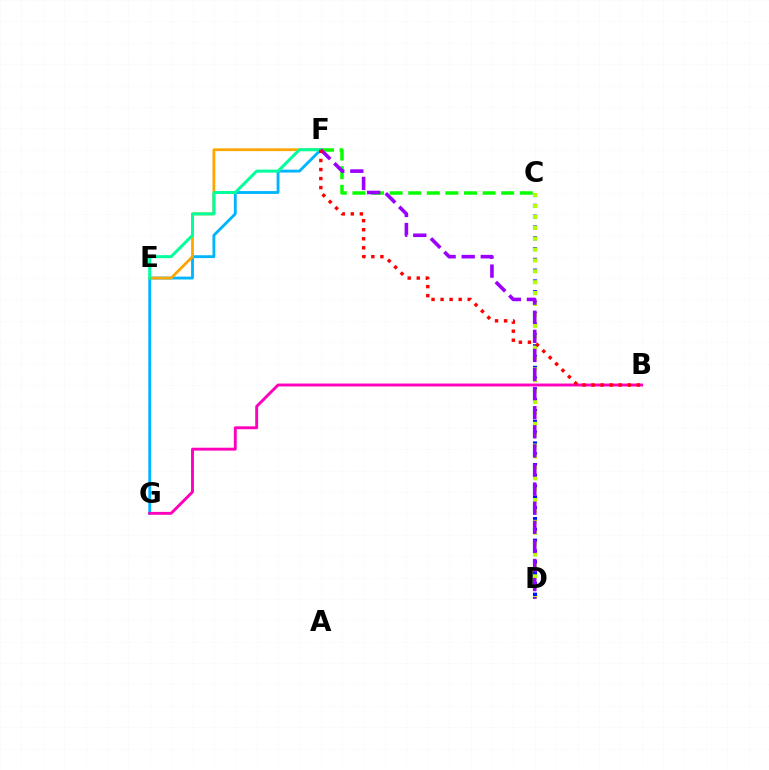{('C', 'F'): [{'color': '#08ff00', 'line_style': 'dashed', 'thickness': 2.53}], ('C', 'D'): [{'color': '#0010ff', 'line_style': 'dotted', 'thickness': 2.93}, {'color': '#b3ff00', 'line_style': 'dotted', 'thickness': 2.96}], ('F', 'G'): [{'color': '#00b5ff', 'line_style': 'solid', 'thickness': 2.05}], ('E', 'F'): [{'color': '#ffa500', 'line_style': 'solid', 'thickness': 1.99}, {'color': '#00ff9d', 'line_style': 'solid', 'thickness': 2.16}], ('B', 'G'): [{'color': '#ff00bd', 'line_style': 'solid', 'thickness': 2.09}], ('D', 'F'): [{'color': '#9b00ff', 'line_style': 'dashed', 'thickness': 2.59}], ('B', 'F'): [{'color': '#ff0000', 'line_style': 'dotted', 'thickness': 2.46}]}